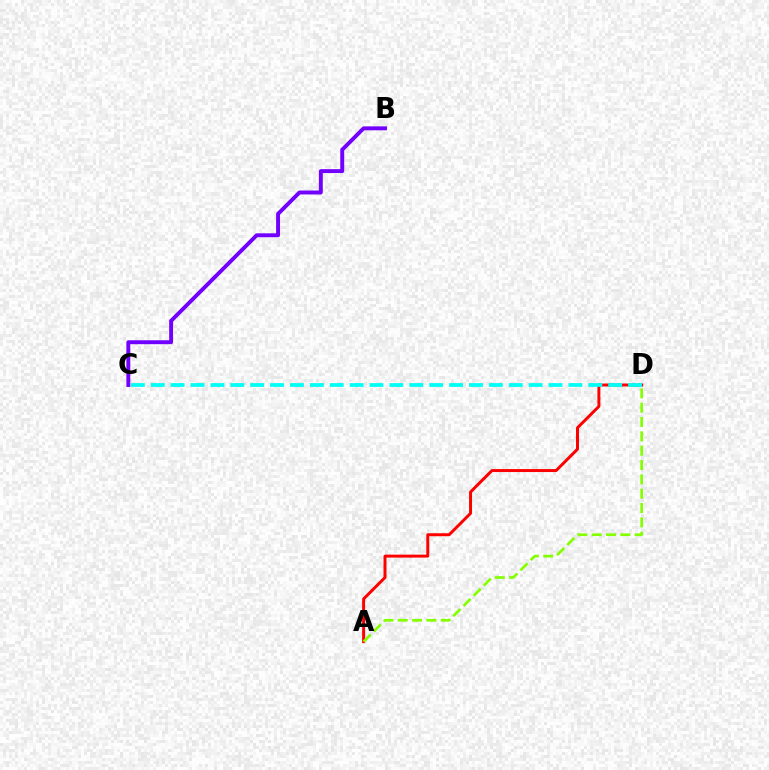{('A', 'D'): [{'color': '#ff0000', 'line_style': 'solid', 'thickness': 2.14}, {'color': '#84ff00', 'line_style': 'dashed', 'thickness': 1.95}], ('C', 'D'): [{'color': '#00fff6', 'line_style': 'dashed', 'thickness': 2.7}], ('B', 'C'): [{'color': '#7200ff', 'line_style': 'solid', 'thickness': 2.82}]}